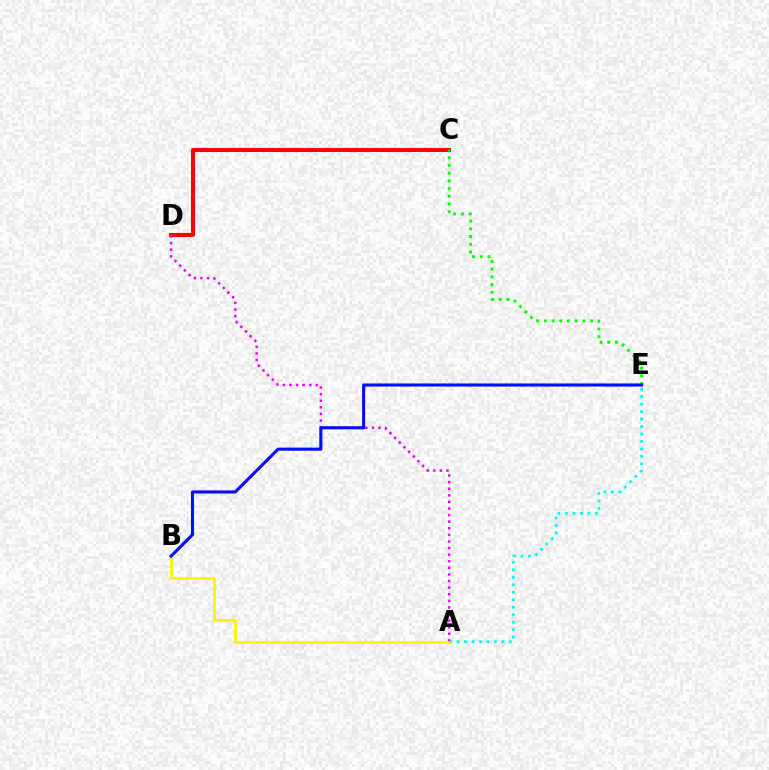{('C', 'D'): [{'color': '#ff0000', 'line_style': 'solid', 'thickness': 2.94}], ('A', 'E'): [{'color': '#00fff6', 'line_style': 'dotted', 'thickness': 2.03}], ('A', 'D'): [{'color': '#ee00ff', 'line_style': 'dotted', 'thickness': 1.79}], ('C', 'E'): [{'color': '#08ff00', 'line_style': 'dotted', 'thickness': 2.1}], ('A', 'B'): [{'color': '#fcf500', 'line_style': 'solid', 'thickness': 1.95}], ('B', 'E'): [{'color': '#0010ff', 'line_style': 'solid', 'thickness': 2.23}]}